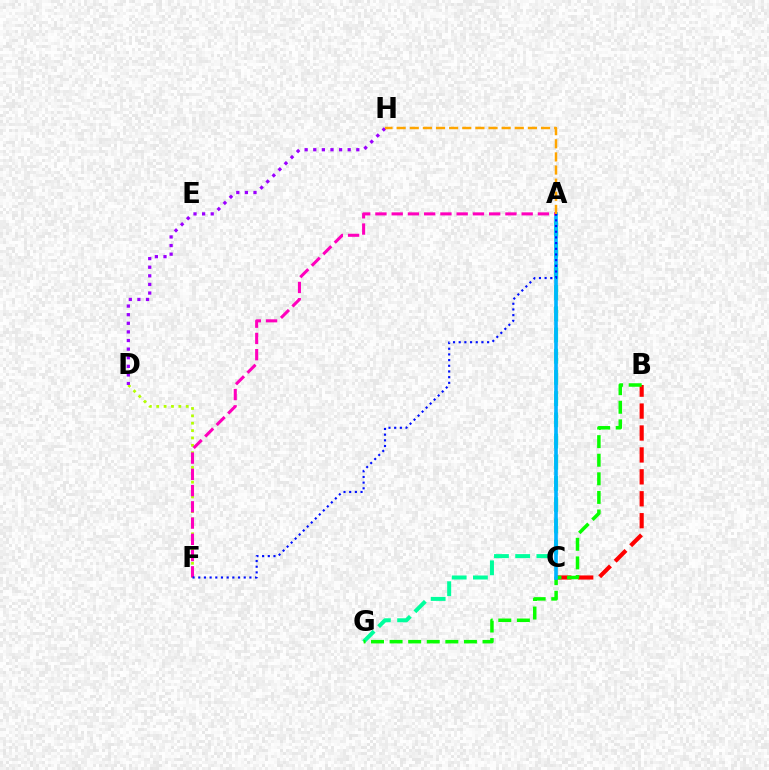{('B', 'C'): [{'color': '#ff0000', 'line_style': 'dashed', 'thickness': 2.98}], ('A', 'G'): [{'color': '#00ff9d', 'line_style': 'dashed', 'thickness': 2.88}], ('B', 'G'): [{'color': '#08ff00', 'line_style': 'dashed', 'thickness': 2.52}], ('A', 'C'): [{'color': '#00b5ff', 'line_style': 'solid', 'thickness': 2.62}], ('D', 'F'): [{'color': '#b3ff00', 'line_style': 'dotted', 'thickness': 2.0}], ('A', 'F'): [{'color': '#ff00bd', 'line_style': 'dashed', 'thickness': 2.21}, {'color': '#0010ff', 'line_style': 'dotted', 'thickness': 1.54}], ('D', 'H'): [{'color': '#9b00ff', 'line_style': 'dotted', 'thickness': 2.34}], ('A', 'H'): [{'color': '#ffa500', 'line_style': 'dashed', 'thickness': 1.78}]}